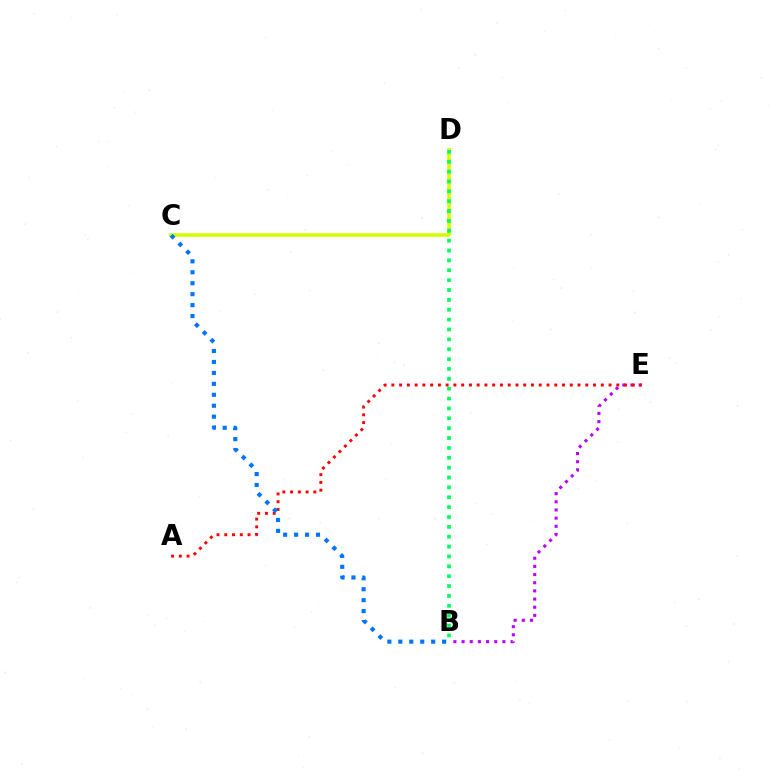{('B', 'E'): [{'color': '#b900ff', 'line_style': 'dotted', 'thickness': 2.22}], ('A', 'E'): [{'color': '#ff0000', 'line_style': 'dotted', 'thickness': 2.11}], ('C', 'D'): [{'color': '#d1ff00', 'line_style': 'solid', 'thickness': 2.6}], ('B', 'D'): [{'color': '#00ff5c', 'line_style': 'dotted', 'thickness': 2.68}], ('B', 'C'): [{'color': '#0074ff', 'line_style': 'dotted', 'thickness': 2.97}]}